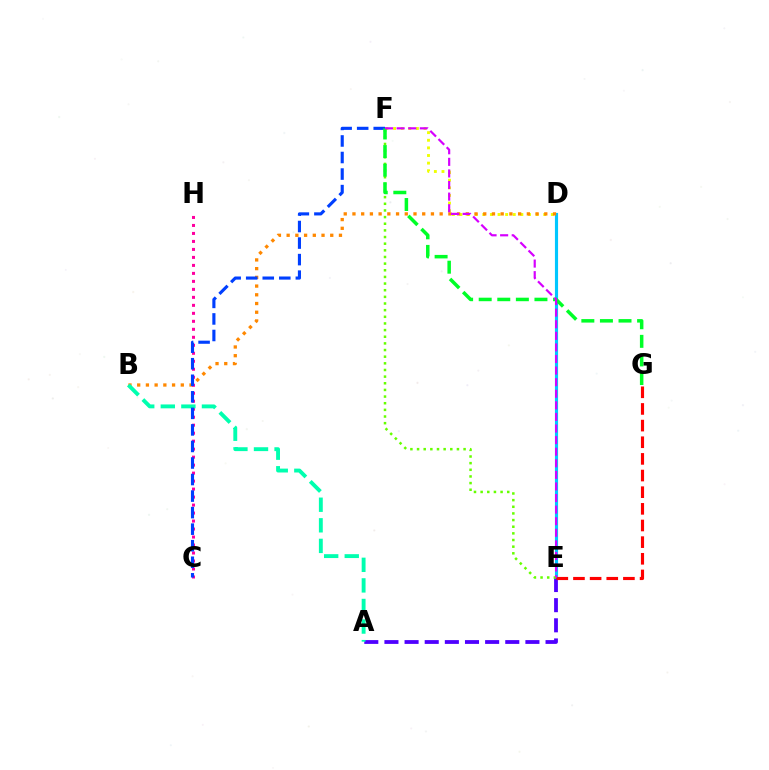{('D', 'F'): [{'color': '#eeff00', 'line_style': 'dotted', 'thickness': 2.07}], ('D', 'E'): [{'color': '#00c7ff', 'line_style': 'solid', 'thickness': 2.26}], ('B', 'D'): [{'color': '#ff8800', 'line_style': 'dotted', 'thickness': 2.37}], ('C', 'H'): [{'color': '#ff00a0', 'line_style': 'dotted', 'thickness': 2.17}], ('A', 'E'): [{'color': '#4f00ff', 'line_style': 'dashed', 'thickness': 2.74}], ('E', 'G'): [{'color': '#ff0000', 'line_style': 'dashed', 'thickness': 2.26}], ('A', 'B'): [{'color': '#00ffaf', 'line_style': 'dashed', 'thickness': 2.79}], ('C', 'F'): [{'color': '#003fff', 'line_style': 'dashed', 'thickness': 2.25}], ('E', 'F'): [{'color': '#66ff00', 'line_style': 'dotted', 'thickness': 1.81}, {'color': '#d600ff', 'line_style': 'dashed', 'thickness': 1.57}], ('F', 'G'): [{'color': '#00ff27', 'line_style': 'dashed', 'thickness': 2.52}]}